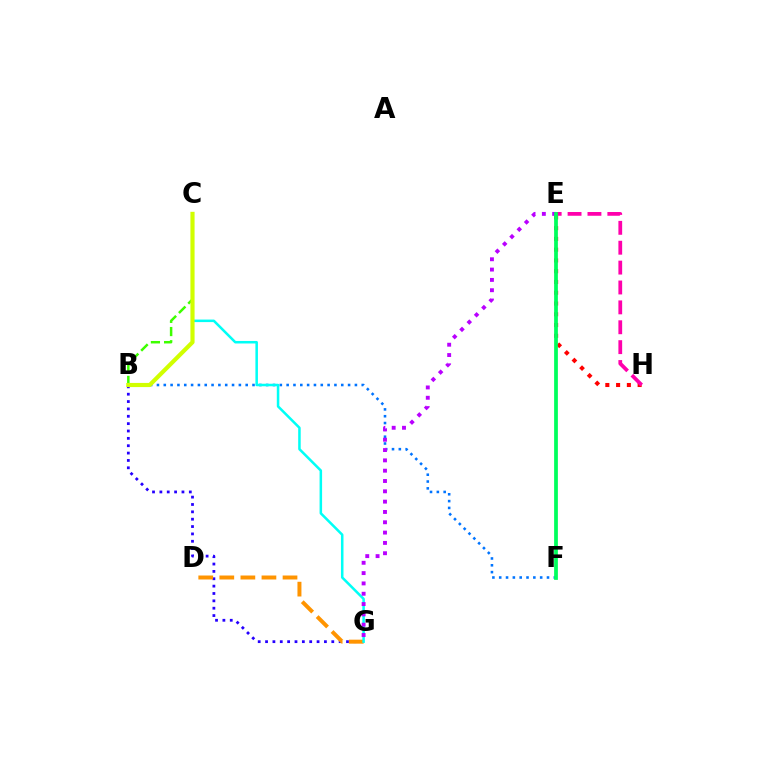{('E', 'H'): [{'color': '#ff0000', 'line_style': 'dotted', 'thickness': 2.93}, {'color': '#ff00ac', 'line_style': 'dashed', 'thickness': 2.7}], ('B', 'G'): [{'color': '#2500ff', 'line_style': 'dotted', 'thickness': 2.0}], ('D', 'G'): [{'color': '#ff9400', 'line_style': 'dashed', 'thickness': 2.86}], ('B', 'F'): [{'color': '#0074ff', 'line_style': 'dotted', 'thickness': 1.85}], ('C', 'G'): [{'color': '#00fff6', 'line_style': 'solid', 'thickness': 1.82}], ('E', 'G'): [{'color': '#b900ff', 'line_style': 'dotted', 'thickness': 2.8}], ('E', 'F'): [{'color': '#00ff5c', 'line_style': 'solid', 'thickness': 2.7}], ('B', 'C'): [{'color': '#3dff00', 'line_style': 'dashed', 'thickness': 1.79}, {'color': '#d1ff00', 'line_style': 'solid', 'thickness': 2.99}]}